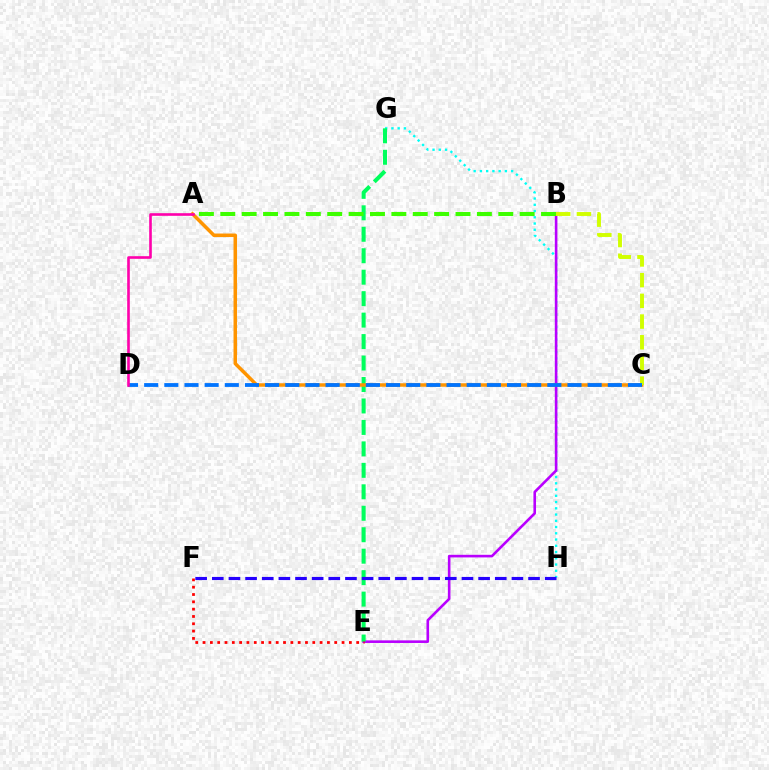{('G', 'H'): [{'color': '#00fff6', 'line_style': 'dotted', 'thickness': 1.7}], ('B', 'E'): [{'color': '#b900ff', 'line_style': 'solid', 'thickness': 1.88}], ('E', 'G'): [{'color': '#00ff5c', 'line_style': 'dashed', 'thickness': 2.92}], ('A', 'C'): [{'color': '#ff9400', 'line_style': 'solid', 'thickness': 2.53}], ('B', 'C'): [{'color': '#d1ff00', 'line_style': 'dashed', 'thickness': 2.81}], ('A', 'B'): [{'color': '#3dff00', 'line_style': 'dashed', 'thickness': 2.9}], ('F', 'H'): [{'color': '#2500ff', 'line_style': 'dashed', 'thickness': 2.26}], ('C', 'D'): [{'color': '#0074ff', 'line_style': 'dashed', 'thickness': 2.74}], ('A', 'D'): [{'color': '#ff00ac', 'line_style': 'solid', 'thickness': 1.89}], ('E', 'F'): [{'color': '#ff0000', 'line_style': 'dotted', 'thickness': 1.99}]}